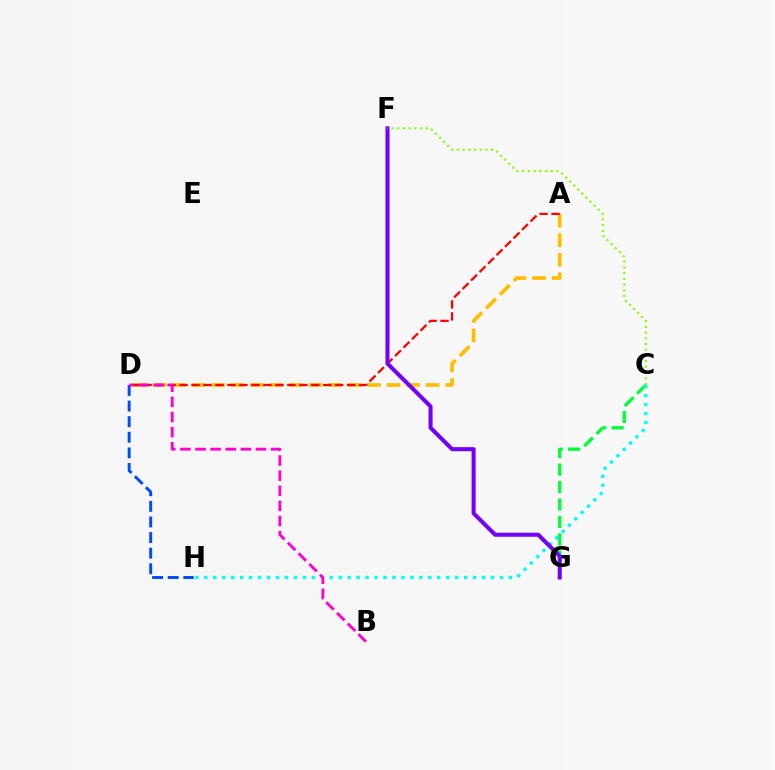{('A', 'D'): [{'color': '#ffbd00', 'line_style': 'dashed', 'thickness': 2.65}, {'color': '#ff0000', 'line_style': 'dashed', 'thickness': 1.63}], ('D', 'H'): [{'color': '#004bff', 'line_style': 'dashed', 'thickness': 2.12}], ('C', 'G'): [{'color': '#00ff39', 'line_style': 'dashed', 'thickness': 2.37}], ('C', 'H'): [{'color': '#00fff6', 'line_style': 'dotted', 'thickness': 2.43}], ('B', 'D'): [{'color': '#ff00cf', 'line_style': 'dashed', 'thickness': 2.05}], ('F', 'G'): [{'color': '#7200ff', 'line_style': 'solid', 'thickness': 2.92}], ('C', 'F'): [{'color': '#84ff00', 'line_style': 'dotted', 'thickness': 1.55}]}